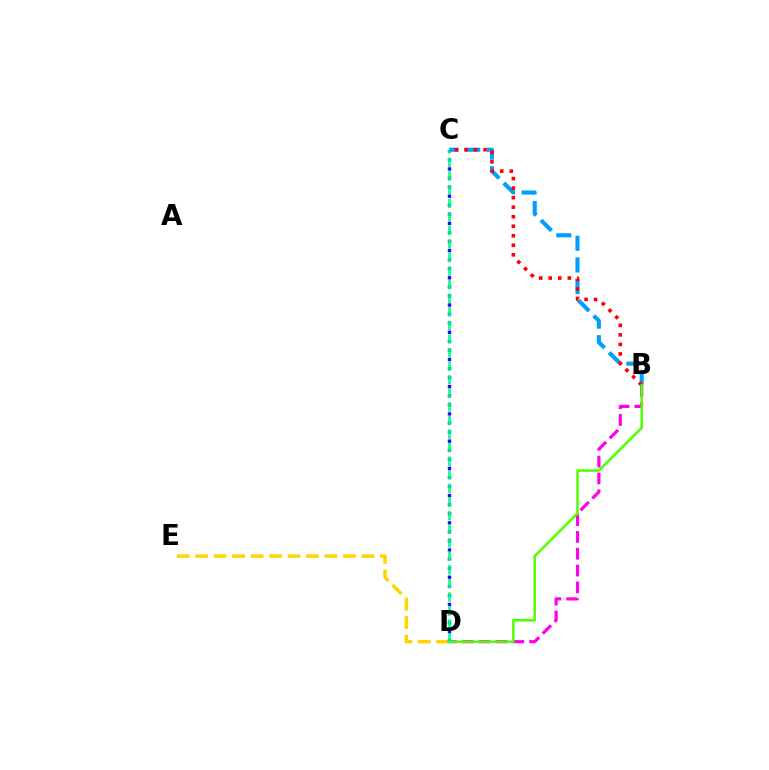{('D', 'E'): [{'color': '#ffd500', 'line_style': 'dashed', 'thickness': 2.51}], ('B', 'C'): [{'color': '#009eff', 'line_style': 'dashed', 'thickness': 2.94}, {'color': '#ff0000', 'line_style': 'dotted', 'thickness': 2.59}], ('B', 'D'): [{'color': '#ff00ed', 'line_style': 'dashed', 'thickness': 2.29}, {'color': '#4fff00', 'line_style': 'solid', 'thickness': 1.81}], ('C', 'D'): [{'color': '#3700ff', 'line_style': 'dotted', 'thickness': 2.47}, {'color': '#00ff86', 'line_style': 'dashed', 'thickness': 1.84}]}